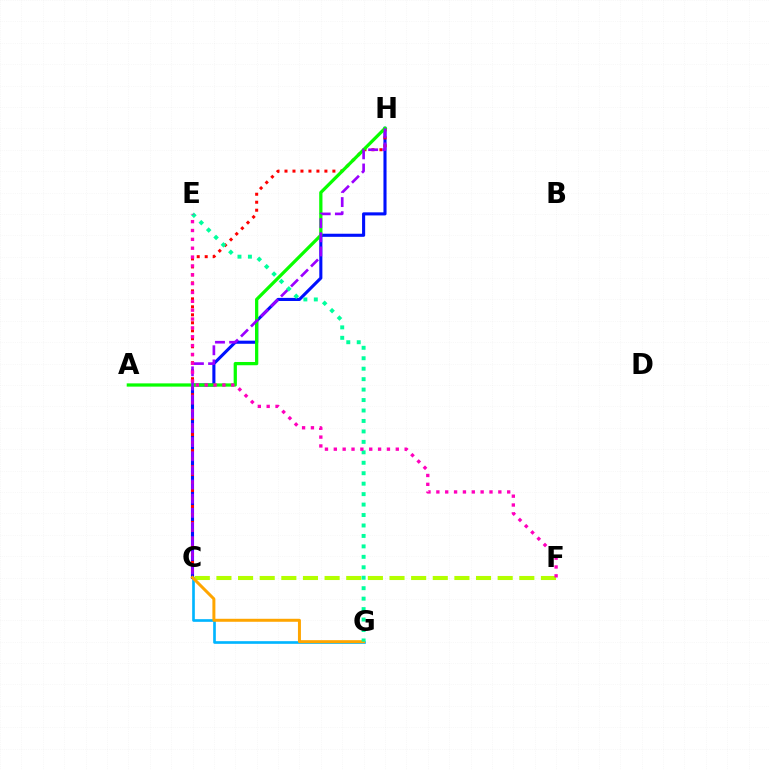{('C', 'F'): [{'color': '#b3ff00', 'line_style': 'dashed', 'thickness': 2.94}], ('C', 'G'): [{'color': '#00b5ff', 'line_style': 'solid', 'thickness': 1.91}, {'color': '#ffa500', 'line_style': 'solid', 'thickness': 2.15}], ('C', 'H'): [{'color': '#0010ff', 'line_style': 'solid', 'thickness': 2.23}, {'color': '#ff0000', 'line_style': 'dotted', 'thickness': 2.17}, {'color': '#9b00ff', 'line_style': 'dashed', 'thickness': 1.92}], ('A', 'H'): [{'color': '#08ff00', 'line_style': 'solid', 'thickness': 2.34}], ('E', 'G'): [{'color': '#00ff9d', 'line_style': 'dotted', 'thickness': 2.84}], ('E', 'F'): [{'color': '#ff00bd', 'line_style': 'dotted', 'thickness': 2.41}]}